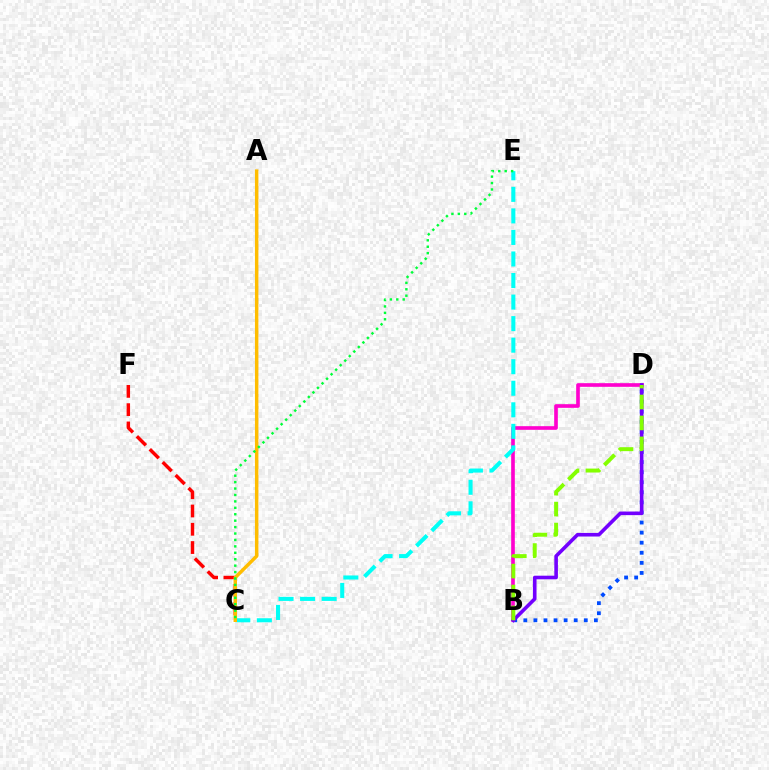{('B', 'D'): [{'color': '#004bff', 'line_style': 'dotted', 'thickness': 2.74}, {'color': '#ff00cf', 'line_style': 'solid', 'thickness': 2.63}, {'color': '#7200ff', 'line_style': 'solid', 'thickness': 2.59}, {'color': '#84ff00', 'line_style': 'dashed', 'thickness': 2.85}], ('C', 'E'): [{'color': '#00fff6', 'line_style': 'dashed', 'thickness': 2.93}, {'color': '#00ff39', 'line_style': 'dotted', 'thickness': 1.75}], ('C', 'F'): [{'color': '#ff0000', 'line_style': 'dashed', 'thickness': 2.48}], ('A', 'C'): [{'color': '#ffbd00', 'line_style': 'solid', 'thickness': 2.49}]}